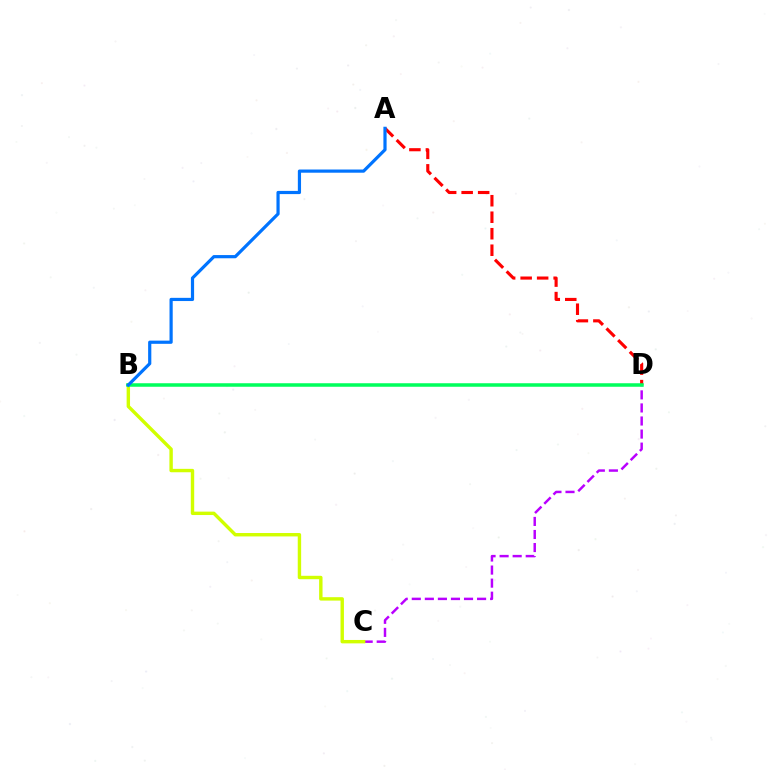{('C', 'D'): [{'color': '#b900ff', 'line_style': 'dashed', 'thickness': 1.77}], ('A', 'D'): [{'color': '#ff0000', 'line_style': 'dashed', 'thickness': 2.24}], ('B', 'C'): [{'color': '#d1ff00', 'line_style': 'solid', 'thickness': 2.45}], ('B', 'D'): [{'color': '#00ff5c', 'line_style': 'solid', 'thickness': 2.53}], ('A', 'B'): [{'color': '#0074ff', 'line_style': 'solid', 'thickness': 2.3}]}